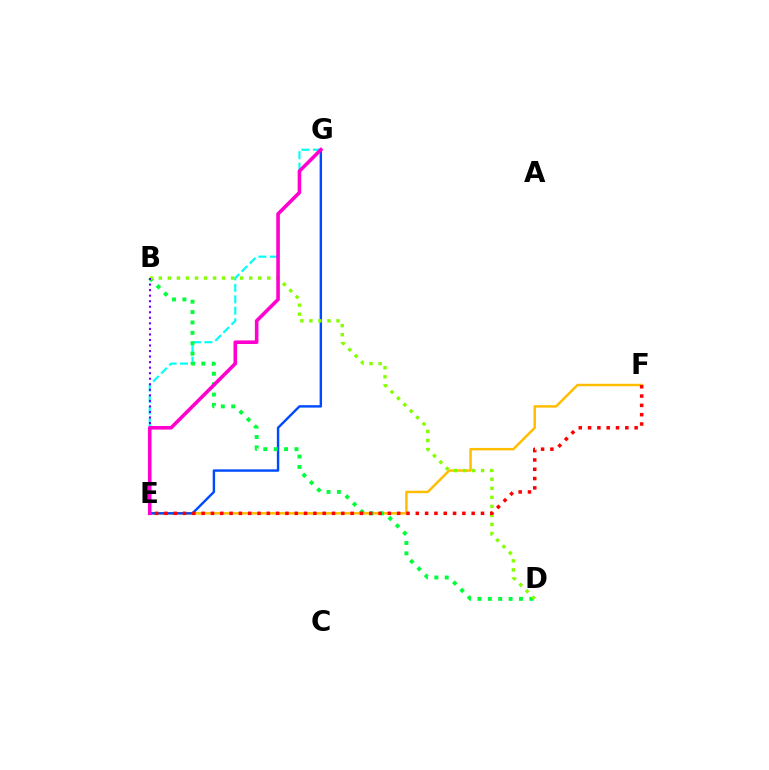{('E', 'F'): [{'color': '#ffbd00', 'line_style': 'solid', 'thickness': 1.78}, {'color': '#ff0000', 'line_style': 'dotted', 'thickness': 2.53}], ('E', 'G'): [{'color': '#00fff6', 'line_style': 'dashed', 'thickness': 1.56}, {'color': '#004bff', 'line_style': 'solid', 'thickness': 1.74}, {'color': '#ff00cf', 'line_style': 'solid', 'thickness': 2.58}], ('B', 'D'): [{'color': '#00ff39', 'line_style': 'dotted', 'thickness': 2.82}, {'color': '#84ff00', 'line_style': 'dotted', 'thickness': 2.46}], ('B', 'E'): [{'color': '#7200ff', 'line_style': 'dotted', 'thickness': 1.5}]}